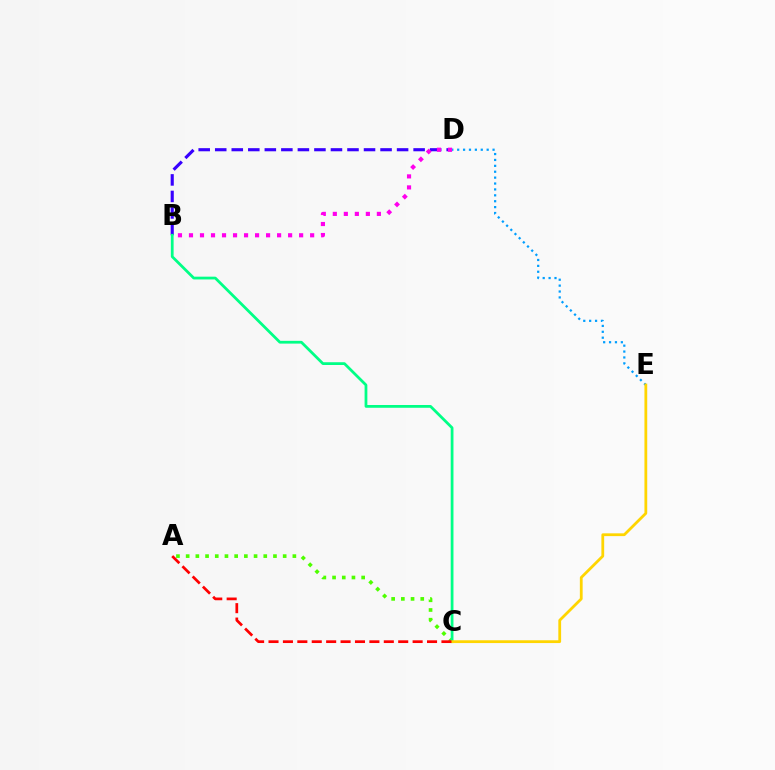{('B', 'D'): [{'color': '#3700ff', 'line_style': 'dashed', 'thickness': 2.25}, {'color': '#ff00ed', 'line_style': 'dotted', 'thickness': 2.99}], ('A', 'C'): [{'color': '#4fff00', 'line_style': 'dotted', 'thickness': 2.64}, {'color': '#ff0000', 'line_style': 'dashed', 'thickness': 1.96}], ('D', 'E'): [{'color': '#009eff', 'line_style': 'dotted', 'thickness': 1.6}], ('B', 'C'): [{'color': '#00ff86', 'line_style': 'solid', 'thickness': 1.99}], ('C', 'E'): [{'color': '#ffd500', 'line_style': 'solid', 'thickness': 2.0}]}